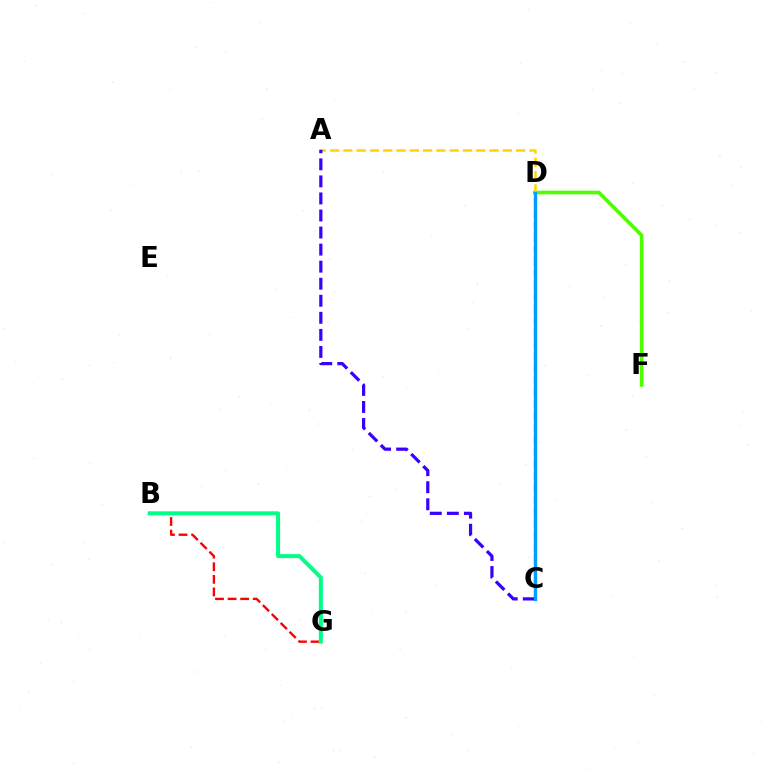{('B', 'G'): [{'color': '#ff0000', 'line_style': 'dashed', 'thickness': 1.71}, {'color': '#00ff86', 'line_style': 'solid', 'thickness': 2.89}], ('D', 'F'): [{'color': '#4fff00', 'line_style': 'solid', 'thickness': 2.62}], ('C', 'D'): [{'color': '#ff00ed', 'line_style': 'dashed', 'thickness': 1.62}, {'color': '#009eff', 'line_style': 'solid', 'thickness': 2.4}], ('A', 'D'): [{'color': '#ffd500', 'line_style': 'dashed', 'thickness': 1.81}], ('A', 'C'): [{'color': '#3700ff', 'line_style': 'dashed', 'thickness': 2.32}]}